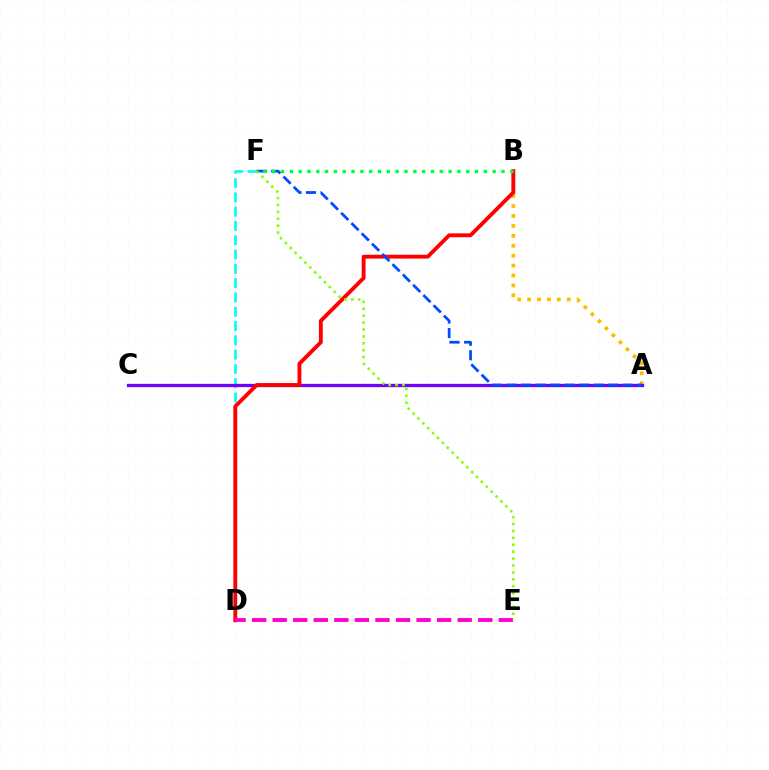{('A', 'B'): [{'color': '#ffbd00', 'line_style': 'dotted', 'thickness': 2.69}], ('D', 'F'): [{'color': '#00fff6', 'line_style': 'dashed', 'thickness': 1.94}], ('A', 'C'): [{'color': '#7200ff', 'line_style': 'solid', 'thickness': 2.37}], ('B', 'D'): [{'color': '#ff0000', 'line_style': 'solid', 'thickness': 2.78}], ('A', 'F'): [{'color': '#004bff', 'line_style': 'dashed', 'thickness': 1.97}], ('D', 'E'): [{'color': '#ff00cf', 'line_style': 'dashed', 'thickness': 2.79}], ('E', 'F'): [{'color': '#84ff00', 'line_style': 'dotted', 'thickness': 1.87}], ('B', 'F'): [{'color': '#00ff39', 'line_style': 'dotted', 'thickness': 2.4}]}